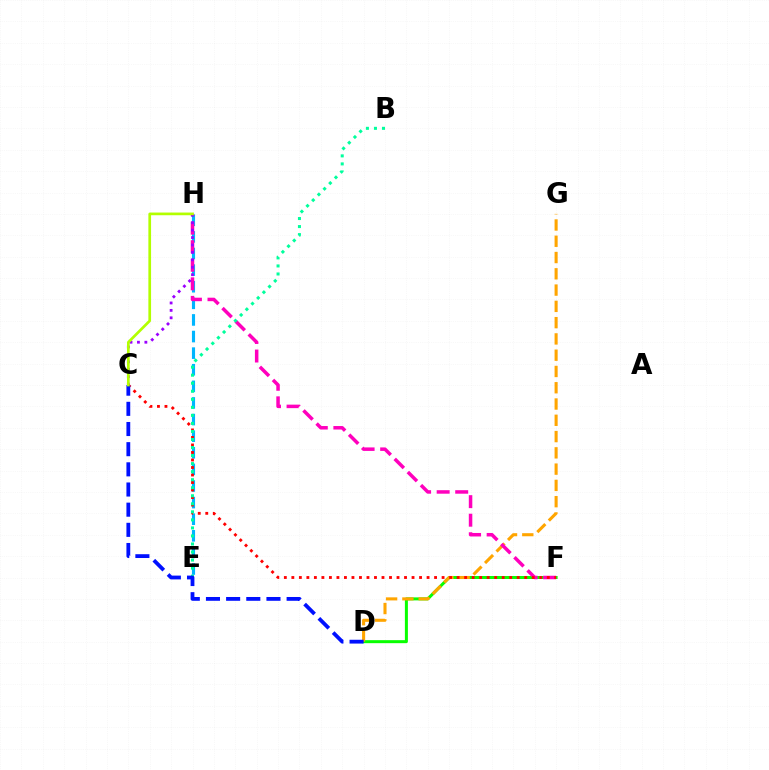{('E', 'H'): [{'color': '#00b5ff', 'line_style': 'dashed', 'thickness': 2.26}], ('D', 'F'): [{'color': '#08ff00', 'line_style': 'solid', 'thickness': 2.16}], ('D', 'G'): [{'color': '#ffa500', 'line_style': 'dashed', 'thickness': 2.21}], ('F', 'H'): [{'color': '#ff00bd', 'line_style': 'dashed', 'thickness': 2.52}], ('C', 'H'): [{'color': '#9b00ff', 'line_style': 'dotted', 'thickness': 2.02}, {'color': '#b3ff00', 'line_style': 'solid', 'thickness': 1.94}], ('C', 'F'): [{'color': '#ff0000', 'line_style': 'dotted', 'thickness': 2.04}], ('B', 'E'): [{'color': '#00ff9d', 'line_style': 'dotted', 'thickness': 2.18}], ('C', 'D'): [{'color': '#0010ff', 'line_style': 'dashed', 'thickness': 2.74}]}